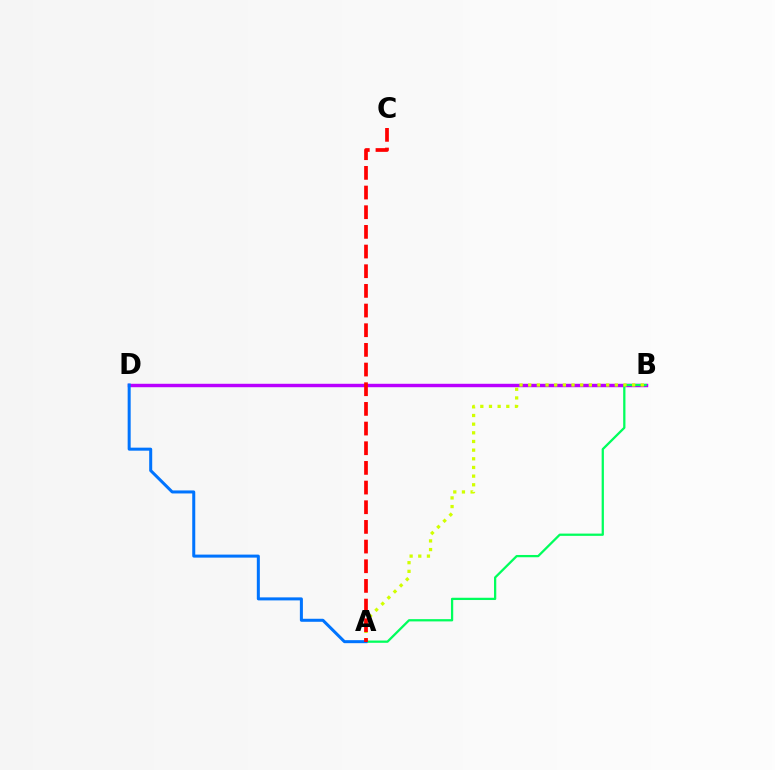{('B', 'D'): [{'color': '#b900ff', 'line_style': 'solid', 'thickness': 2.47}], ('A', 'B'): [{'color': '#00ff5c', 'line_style': 'solid', 'thickness': 1.63}, {'color': '#d1ff00', 'line_style': 'dotted', 'thickness': 2.35}], ('A', 'D'): [{'color': '#0074ff', 'line_style': 'solid', 'thickness': 2.17}], ('A', 'C'): [{'color': '#ff0000', 'line_style': 'dashed', 'thickness': 2.67}]}